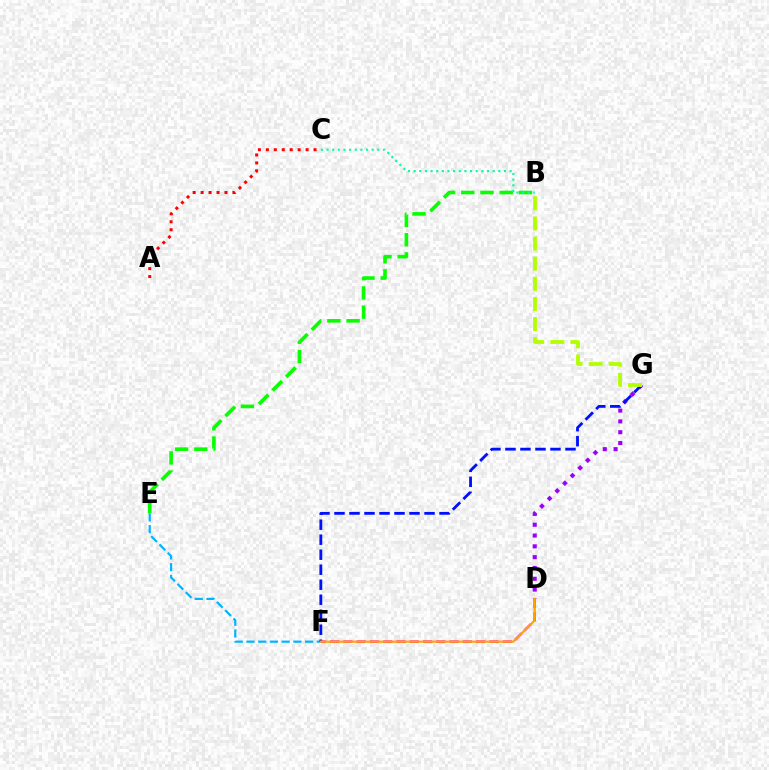{('D', 'G'): [{'color': '#9b00ff', 'line_style': 'dotted', 'thickness': 2.94}], ('E', 'F'): [{'color': '#00b5ff', 'line_style': 'dashed', 'thickness': 1.59}], ('A', 'C'): [{'color': '#ff0000', 'line_style': 'dotted', 'thickness': 2.16}], ('F', 'G'): [{'color': '#0010ff', 'line_style': 'dashed', 'thickness': 2.04}], ('B', 'G'): [{'color': '#b3ff00', 'line_style': 'dashed', 'thickness': 2.73}], ('B', 'E'): [{'color': '#08ff00', 'line_style': 'dashed', 'thickness': 2.61}], ('D', 'F'): [{'color': '#ff00bd', 'line_style': 'dashed', 'thickness': 1.8}, {'color': '#ffa500', 'line_style': 'solid', 'thickness': 1.57}], ('B', 'C'): [{'color': '#00ff9d', 'line_style': 'dotted', 'thickness': 1.53}]}